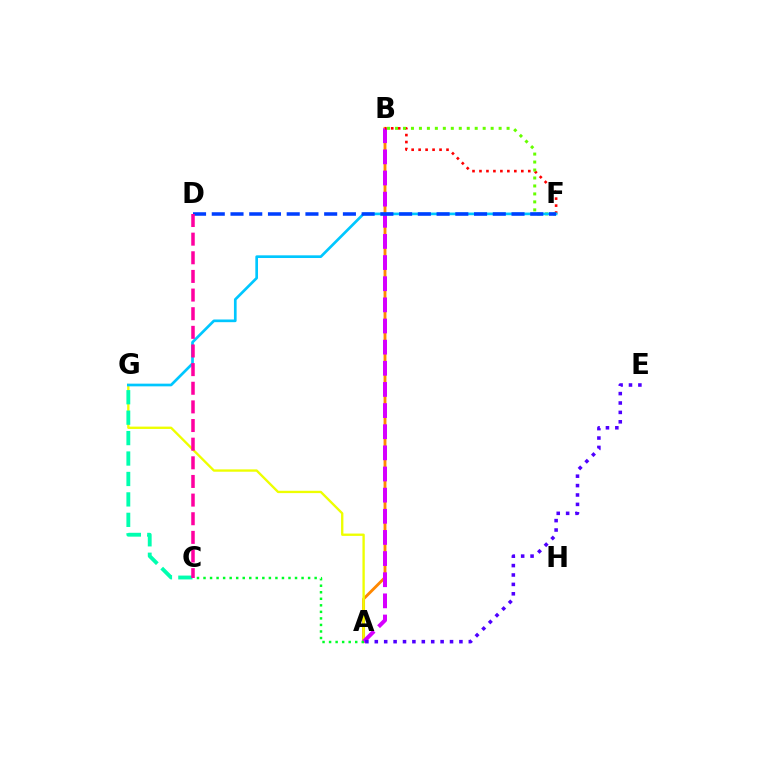{('A', 'B'): [{'color': '#ff8800', 'line_style': 'solid', 'thickness': 2.05}, {'color': '#d600ff', 'line_style': 'dashed', 'thickness': 2.87}], ('A', 'G'): [{'color': '#eeff00', 'line_style': 'solid', 'thickness': 1.69}], ('C', 'G'): [{'color': '#00ffaf', 'line_style': 'dashed', 'thickness': 2.78}], ('A', 'E'): [{'color': '#4f00ff', 'line_style': 'dotted', 'thickness': 2.55}], ('B', 'F'): [{'color': '#ff0000', 'line_style': 'dotted', 'thickness': 1.89}, {'color': '#66ff00', 'line_style': 'dotted', 'thickness': 2.17}], ('A', 'C'): [{'color': '#00ff27', 'line_style': 'dotted', 'thickness': 1.78}], ('F', 'G'): [{'color': '#00c7ff', 'line_style': 'solid', 'thickness': 1.93}], ('D', 'F'): [{'color': '#003fff', 'line_style': 'dashed', 'thickness': 2.55}], ('C', 'D'): [{'color': '#ff00a0', 'line_style': 'dashed', 'thickness': 2.53}]}